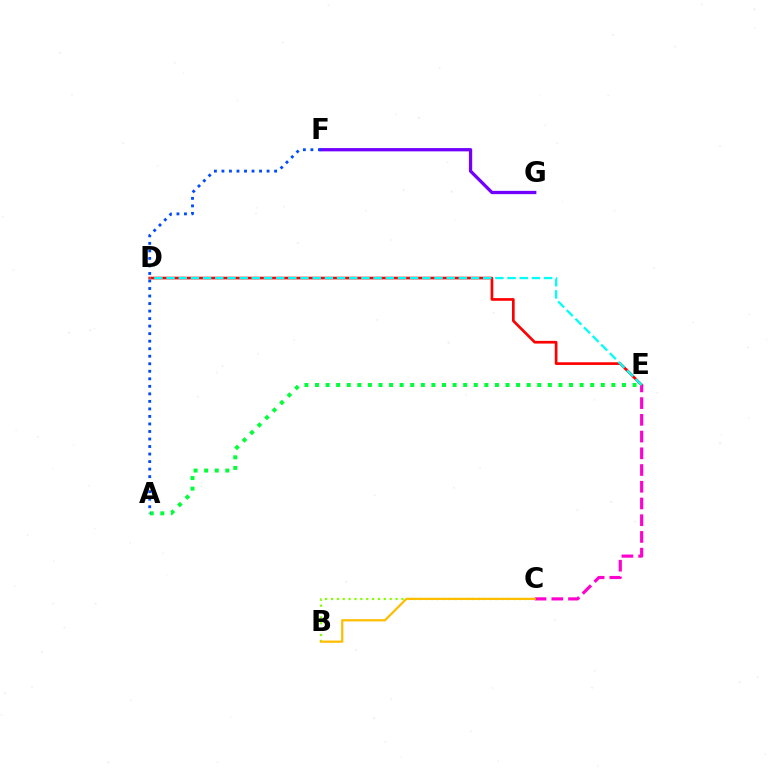{('A', 'E'): [{'color': '#00ff39', 'line_style': 'dotted', 'thickness': 2.88}], ('F', 'G'): [{'color': '#7200ff', 'line_style': 'solid', 'thickness': 2.35}], ('D', 'E'): [{'color': '#ff0000', 'line_style': 'solid', 'thickness': 1.93}, {'color': '#00fff6', 'line_style': 'dashed', 'thickness': 1.65}], ('C', 'E'): [{'color': '#ff00cf', 'line_style': 'dashed', 'thickness': 2.27}], ('B', 'C'): [{'color': '#84ff00', 'line_style': 'dotted', 'thickness': 1.6}, {'color': '#ffbd00', 'line_style': 'solid', 'thickness': 1.61}], ('A', 'F'): [{'color': '#004bff', 'line_style': 'dotted', 'thickness': 2.04}]}